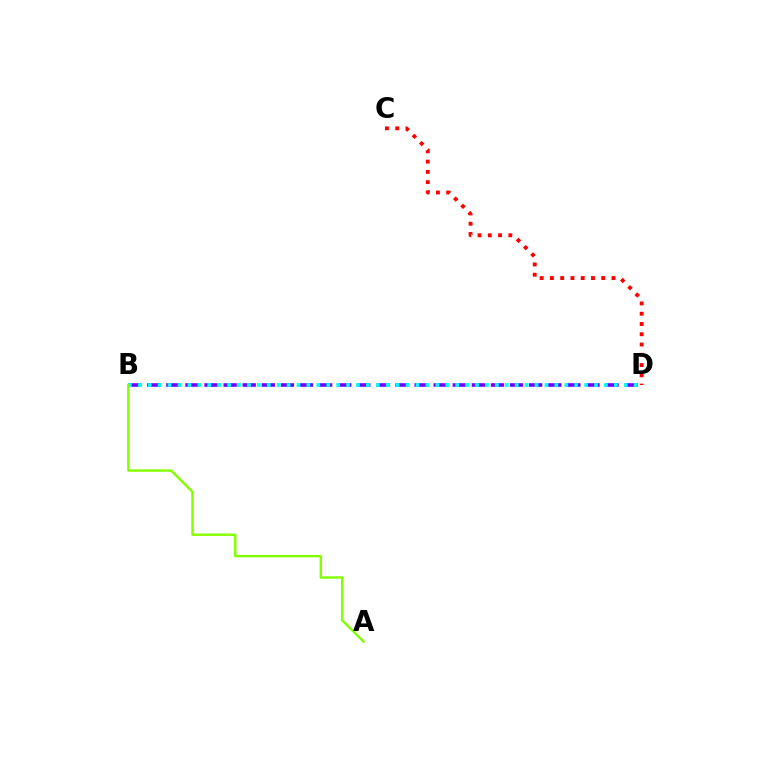{('B', 'D'): [{'color': '#7200ff', 'line_style': 'dashed', 'thickness': 2.59}, {'color': '#00fff6', 'line_style': 'dotted', 'thickness': 2.69}], ('C', 'D'): [{'color': '#ff0000', 'line_style': 'dotted', 'thickness': 2.79}], ('A', 'B'): [{'color': '#84ff00', 'line_style': 'solid', 'thickness': 1.75}]}